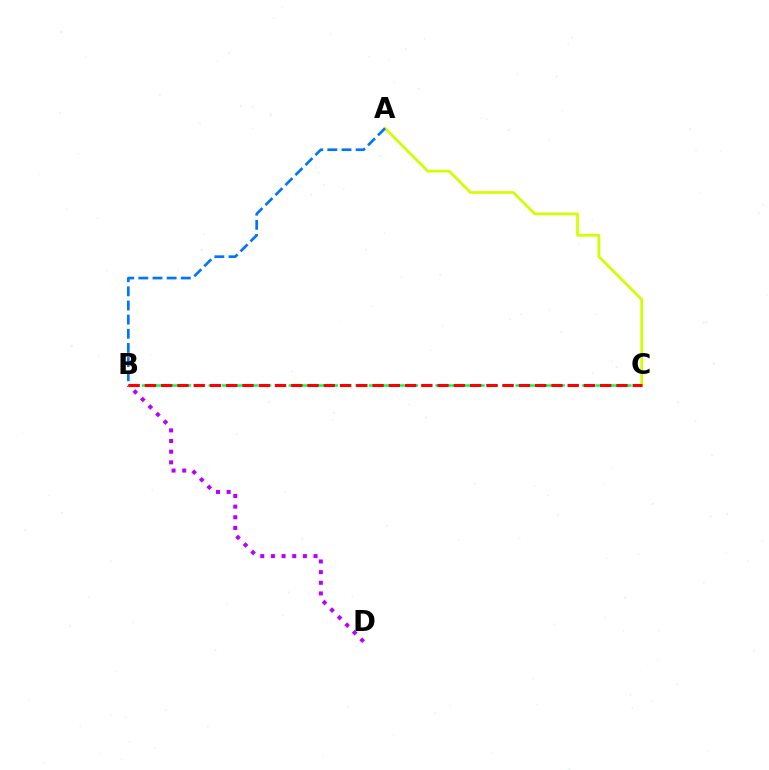{('B', 'D'): [{'color': '#b900ff', 'line_style': 'dotted', 'thickness': 2.9}], ('B', 'C'): [{'color': '#00ff5c', 'line_style': 'dashed', 'thickness': 1.81}, {'color': '#ff0000', 'line_style': 'dashed', 'thickness': 2.21}], ('A', 'C'): [{'color': '#d1ff00', 'line_style': 'solid', 'thickness': 1.97}], ('A', 'B'): [{'color': '#0074ff', 'line_style': 'dashed', 'thickness': 1.92}]}